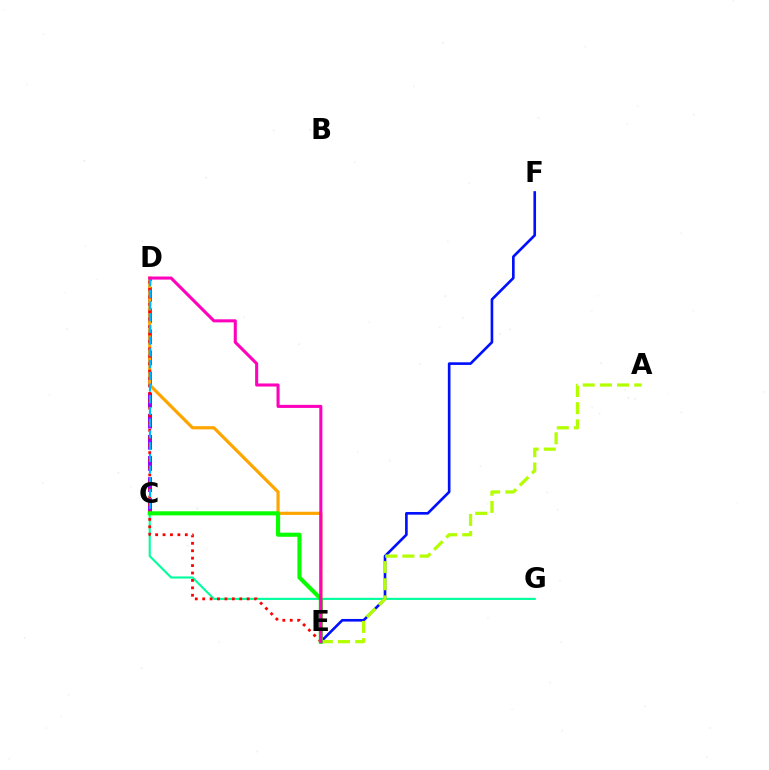{('C', 'G'): [{'color': '#00ff9d', 'line_style': 'solid', 'thickness': 1.52}], ('E', 'F'): [{'color': '#0010ff', 'line_style': 'solid', 'thickness': 1.9}], ('A', 'E'): [{'color': '#b3ff00', 'line_style': 'dashed', 'thickness': 2.33}], ('C', 'D'): [{'color': '#9b00ff', 'line_style': 'dashed', 'thickness': 2.87}, {'color': '#00b5ff', 'line_style': 'dashed', 'thickness': 1.59}], ('D', 'E'): [{'color': '#ffa500', 'line_style': 'solid', 'thickness': 2.3}, {'color': '#ff0000', 'line_style': 'dotted', 'thickness': 2.01}, {'color': '#ff00bd', 'line_style': 'solid', 'thickness': 2.21}], ('C', 'E'): [{'color': '#08ff00', 'line_style': 'solid', 'thickness': 2.96}]}